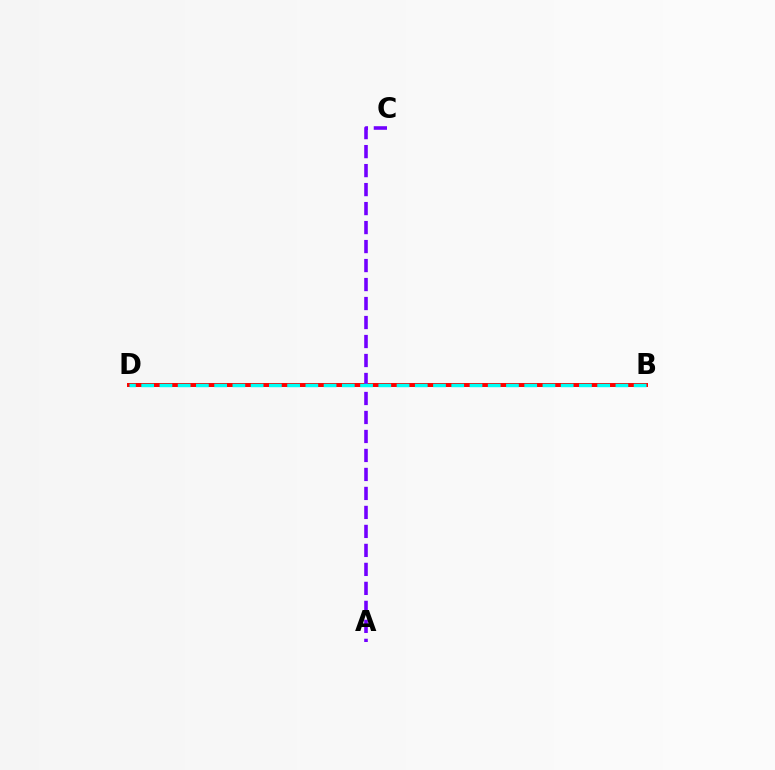{('B', 'D'): [{'color': '#84ff00', 'line_style': 'solid', 'thickness': 2.68}, {'color': '#ff0000', 'line_style': 'solid', 'thickness': 2.85}, {'color': '#00fff6', 'line_style': 'dashed', 'thickness': 2.48}], ('A', 'C'): [{'color': '#7200ff', 'line_style': 'dashed', 'thickness': 2.58}]}